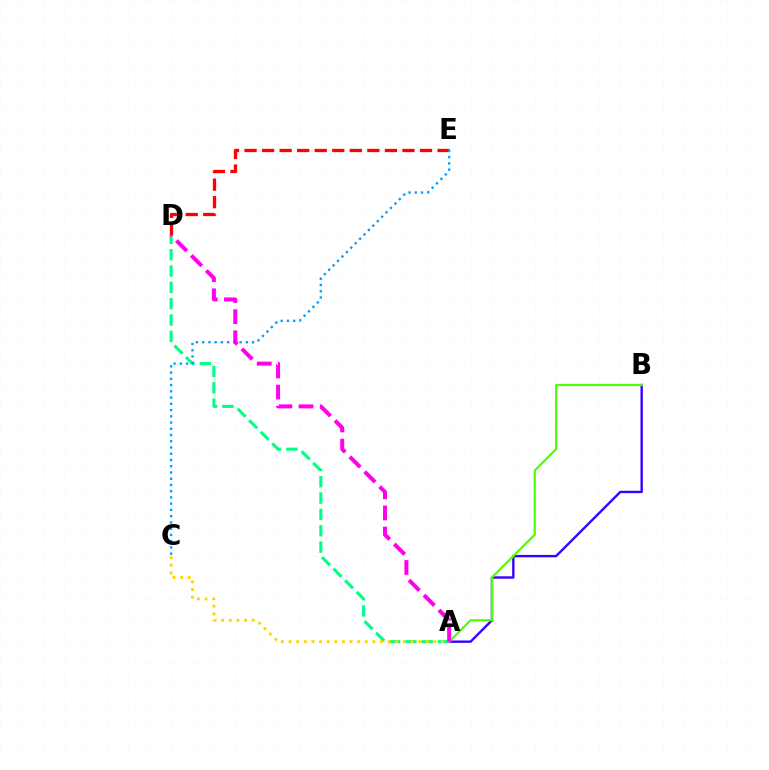{('A', 'D'): [{'color': '#00ff86', 'line_style': 'dashed', 'thickness': 2.22}, {'color': '#ff00ed', 'line_style': 'dashed', 'thickness': 2.87}], ('A', 'B'): [{'color': '#3700ff', 'line_style': 'solid', 'thickness': 1.72}, {'color': '#4fff00', 'line_style': 'solid', 'thickness': 1.59}], ('D', 'E'): [{'color': '#ff0000', 'line_style': 'dashed', 'thickness': 2.38}], ('A', 'C'): [{'color': '#ffd500', 'line_style': 'dotted', 'thickness': 2.07}], ('C', 'E'): [{'color': '#009eff', 'line_style': 'dotted', 'thickness': 1.7}]}